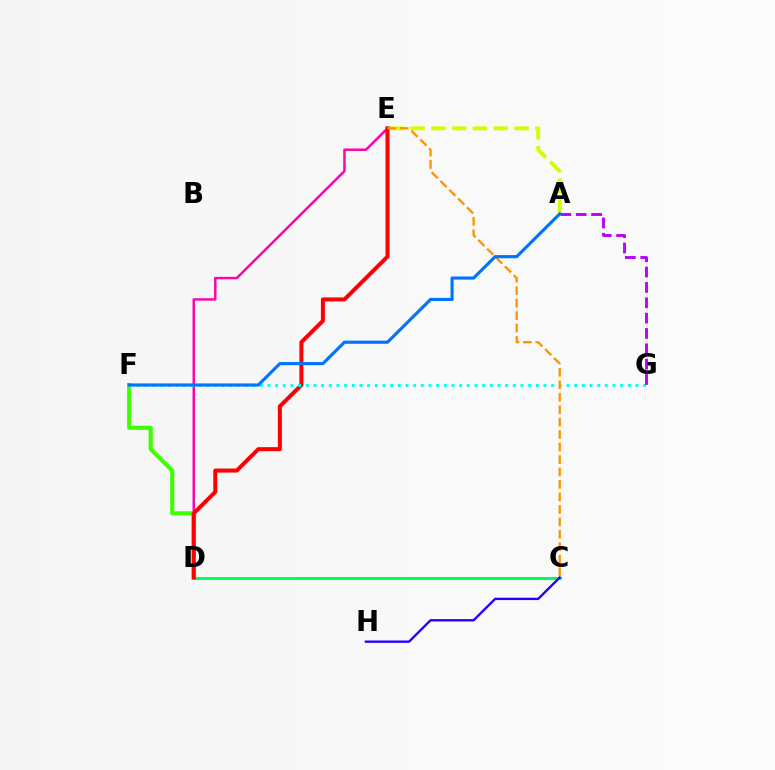{('D', 'E'): [{'color': '#ff00ac', 'line_style': 'solid', 'thickness': 1.77}, {'color': '#ff0000', 'line_style': 'solid', 'thickness': 2.89}], ('D', 'F'): [{'color': '#3dff00', 'line_style': 'solid', 'thickness': 2.97}], ('A', 'E'): [{'color': '#d1ff00', 'line_style': 'dashed', 'thickness': 2.82}], ('C', 'D'): [{'color': '#00ff5c', 'line_style': 'solid', 'thickness': 2.2}], ('F', 'G'): [{'color': '#00fff6', 'line_style': 'dotted', 'thickness': 2.08}], ('C', 'E'): [{'color': '#ff9400', 'line_style': 'dashed', 'thickness': 1.69}], ('A', 'G'): [{'color': '#b900ff', 'line_style': 'dashed', 'thickness': 2.09}], ('A', 'F'): [{'color': '#0074ff', 'line_style': 'solid', 'thickness': 2.26}], ('C', 'H'): [{'color': '#2500ff', 'line_style': 'solid', 'thickness': 1.7}]}